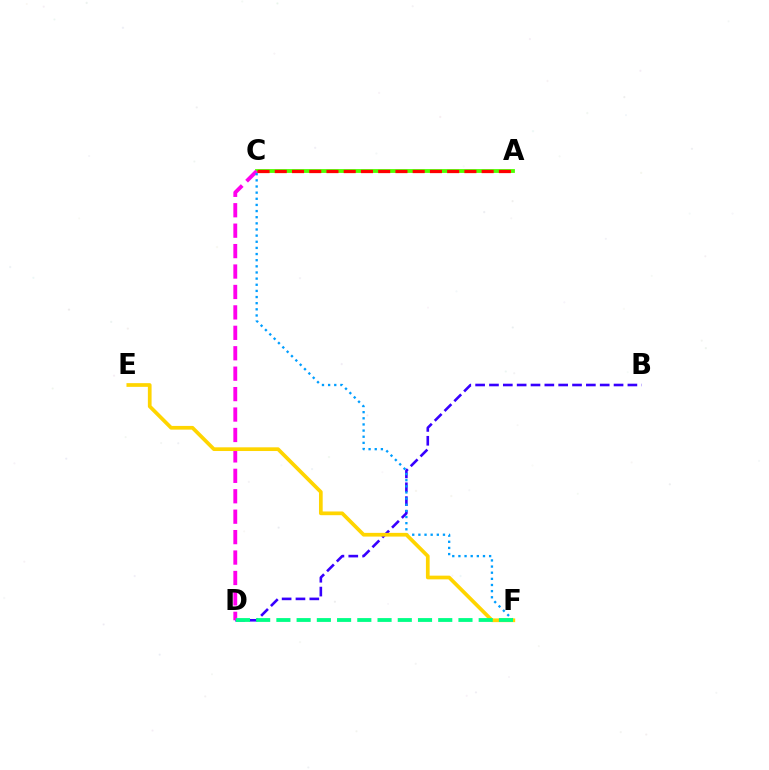{('A', 'C'): [{'color': '#4fff00', 'line_style': 'solid', 'thickness': 2.76}, {'color': '#ff0000', 'line_style': 'dashed', 'thickness': 2.34}], ('B', 'D'): [{'color': '#3700ff', 'line_style': 'dashed', 'thickness': 1.88}], ('C', 'D'): [{'color': '#ff00ed', 'line_style': 'dashed', 'thickness': 2.78}], ('C', 'F'): [{'color': '#009eff', 'line_style': 'dotted', 'thickness': 1.67}], ('E', 'F'): [{'color': '#ffd500', 'line_style': 'solid', 'thickness': 2.67}], ('D', 'F'): [{'color': '#00ff86', 'line_style': 'dashed', 'thickness': 2.75}]}